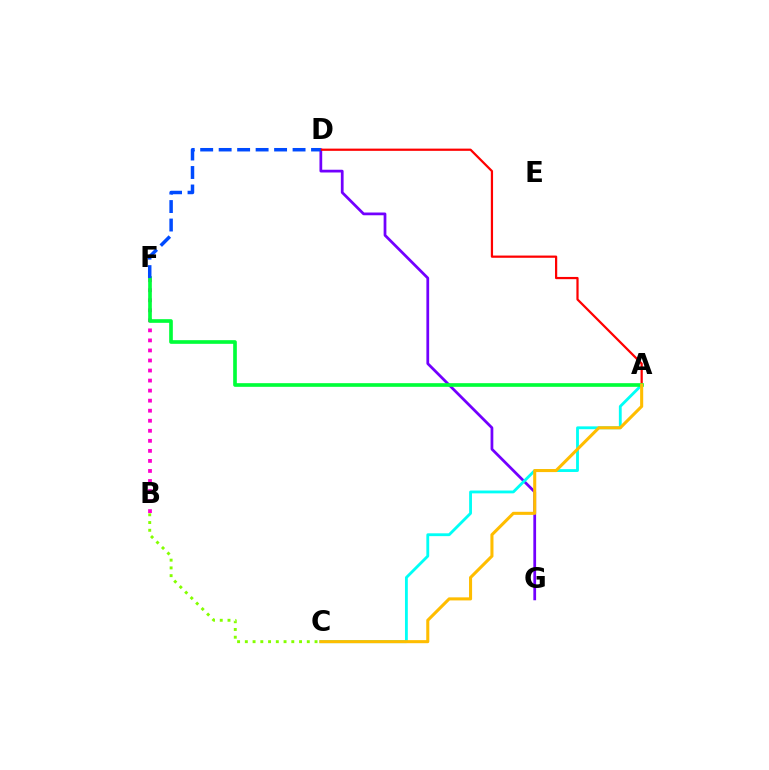{('B', 'F'): [{'color': '#ff00cf', 'line_style': 'dotted', 'thickness': 2.73}], ('D', 'G'): [{'color': '#7200ff', 'line_style': 'solid', 'thickness': 1.98}], ('A', 'D'): [{'color': '#ff0000', 'line_style': 'solid', 'thickness': 1.6}], ('A', 'C'): [{'color': '#00fff6', 'line_style': 'solid', 'thickness': 2.04}, {'color': '#ffbd00', 'line_style': 'solid', 'thickness': 2.21}], ('A', 'F'): [{'color': '#00ff39', 'line_style': 'solid', 'thickness': 2.63}], ('B', 'C'): [{'color': '#84ff00', 'line_style': 'dotted', 'thickness': 2.1}], ('D', 'F'): [{'color': '#004bff', 'line_style': 'dashed', 'thickness': 2.51}]}